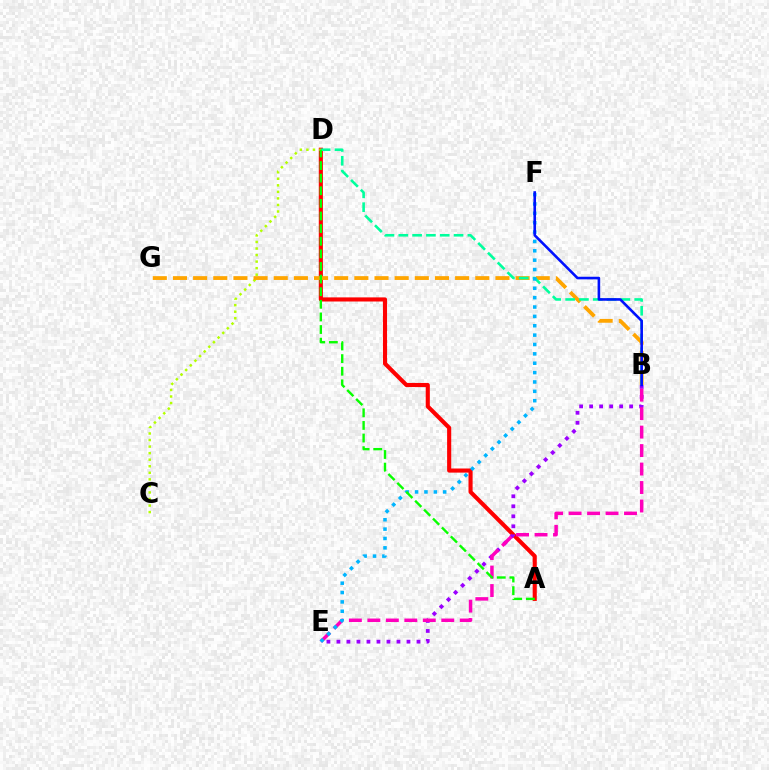{('A', 'D'): [{'color': '#ff0000', 'line_style': 'solid', 'thickness': 2.96}, {'color': '#08ff00', 'line_style': 'dashed', 'thickness': 1.71}], ('B', 'E'): [{'color': '#9b00ff', 'line_style': 'dotted', 'thickness': 2.72}, {'color': '#ff00bd', 'line_style': 'dashed', 'thickness': 2.51}], ('C', 'D'): [{'color': '#b3ff00', 'line_style': 'dotted', 'thickness': 1.78}], ('B', 'G'): [{'color': '#ffa500', 'line_style': 'dashed', 'thickness': 2.74}], ('B', 'D'): [{'color': '#00ff9d', 'line_style': 'dashed', 'thickness': 1.88}], ('E', 'F'): [{'color': '#00b5ff', 'line_style': 'dotted', 'thickness': 2.55}], ('B', 'F'): [{'color': '#0010ff', 'line_style': 'solid', 'thickness': 1.88}]}